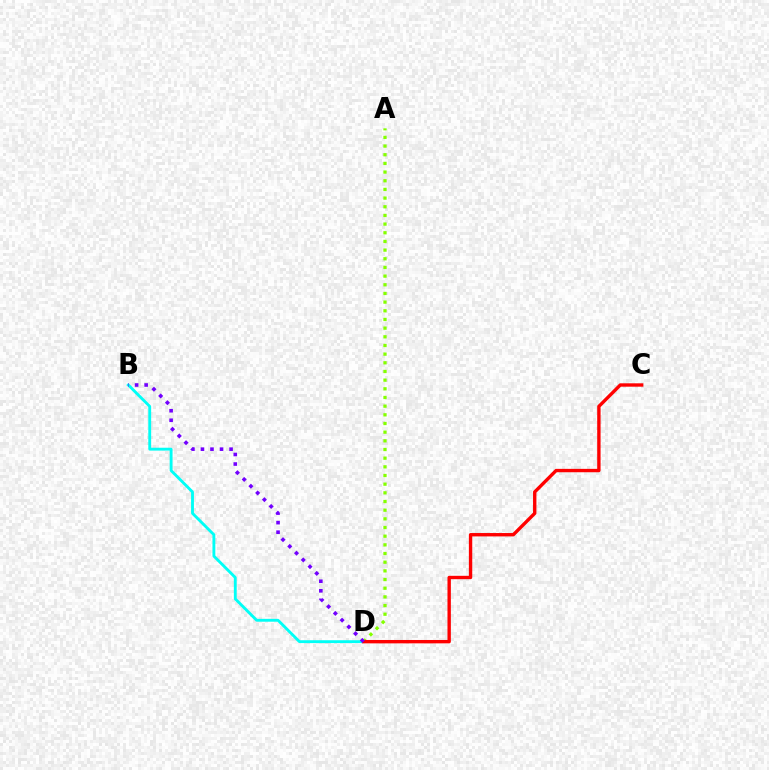{('B', 'D'): [{'color': '#00fff6', 'line_style': 'solid', 'thickness': 2.06}, {'color': '#7200ff', 'line_style': 'dotted', 'thickness': 2.59}], ('A', 'D'): [{'color': '#84ff00', 'line_style': 'dotted', 'thickness': 2.36}], ('C', 'D'): [{'color': '#ff0000', 'line_style': 'solid', 'thickness': 2.43}]}